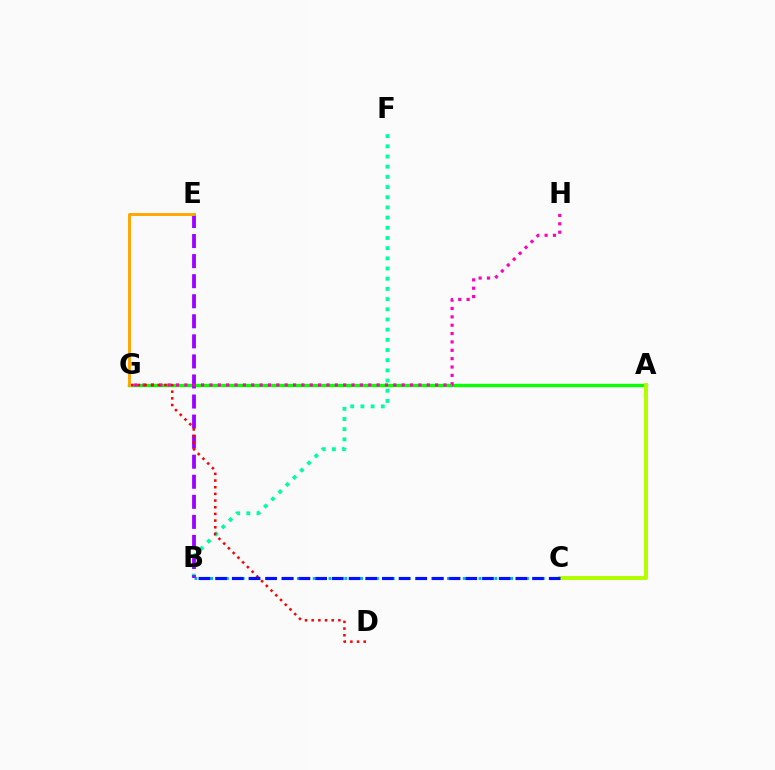{('A', 'G'): [{'color': '#08ff00', 'line_style': 'solid', 'thickness': 2.42}], ('B', 'F'): [{'color': '#00ff9d', 'line_style': 'dotted', 'thickness': 2.77}], ('B', 'C'): [{'color': '#00b5ff', 'line_style': 'dotted', 'thickness': 2.15}, {'color': '#0010ff', 'line_style': 'dashed', 'thickness': 2.27}], ('A', 'C'): [{'color': '#b3ff00', 'line_style': 'solid', 'thickness': 2.85}], ('B', 'E'): [{'color': '#9b00ff', 'line_style': 'dashed', 'thickness': 2.72}], ('G', 'H'): [{'color': '#ff00bd', 'line_style': 'dotted', 'thickness': 2.27}], ('D', 'G'): [{'color': '#ff0000', 'line_style': 'dotted', 'thickness': 1.81}], ('E', 'G'): [{'color': '#ffa500', 'line_style': 'solid', 'thickness': 2.08}]}